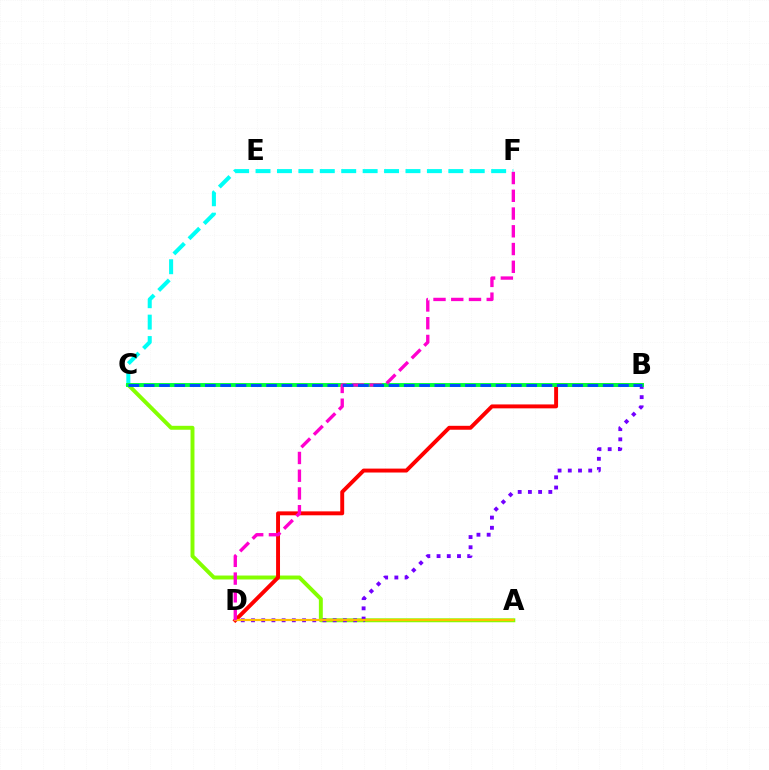{('A', 'C'): [{'color': '#84ff00', 'line_style': 'solid', 'thickness': 2.83}], ('C', 'F'): [{'color': '#00fff6', 'line_style': 'dashed', 'thickness': 2.91}], ('B', 'D'): [{'color': '#ff0000', 'line_style': 'solid', 'thickness': 2.82}, {'color': '#7200ff', 'line_style': 'dotted', 'thickness': 2.77}], ('A', 'D'): [{'color': '#ffbd00', 'line_style': 'solid', 'thickness': 1.6}], ('B', 'C'): [{'color': '#00ff39', 'line_style': 'solid', 'thickness': 2.81}, {'color': '#004bff', 'line_style': 'dashed', 'thickness': 2.08}], ('D', 'F'): [{'color': '#ff00cf', 'line_style': 'dashed', 'thickness': 2.41}]}